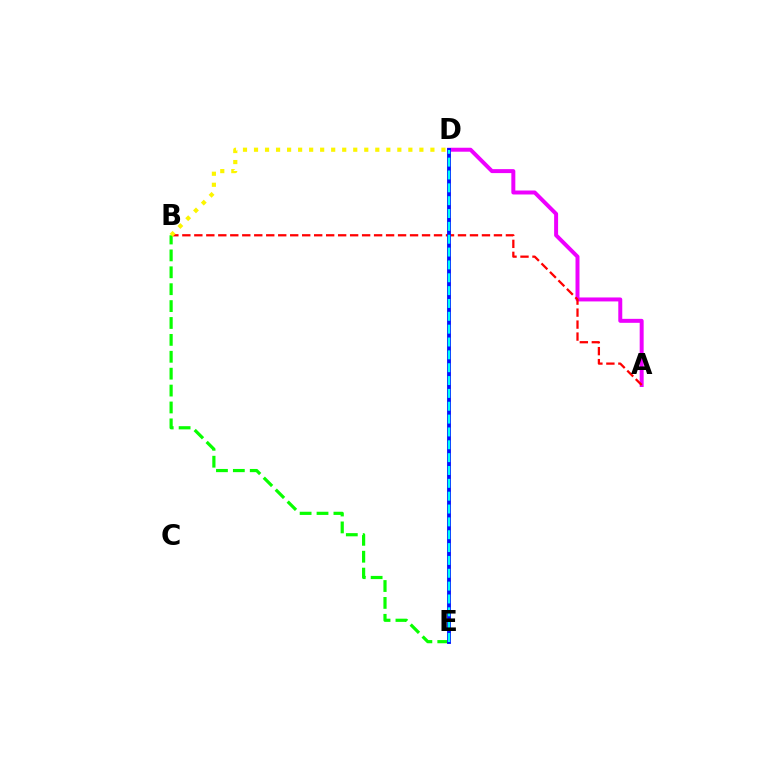{('A', 'D'): [{'color': '#ee00ff', 'line_style': 'solid', 'thickness': 2.86}], ('A', 'B'): [{'color': '#ff0000', 'line_style': 'dashed', 'thickness': 1.63}], ('B', 'E'): [{'color': '#08ff00', 'line_style': 'dashed', 'thickness': 2.3}], ('B', 'D'): [{'color': '#fcf500', 'line_style': 'dotted', 'thickness': 3.0}], ('D', 'E'): [{'color': '#0010ff', 'line_style': 'solid', 'thickness': 2.77}, {'color': '#00fff6', 'line_style': 'dashed', 'thickness': 1.75}]}